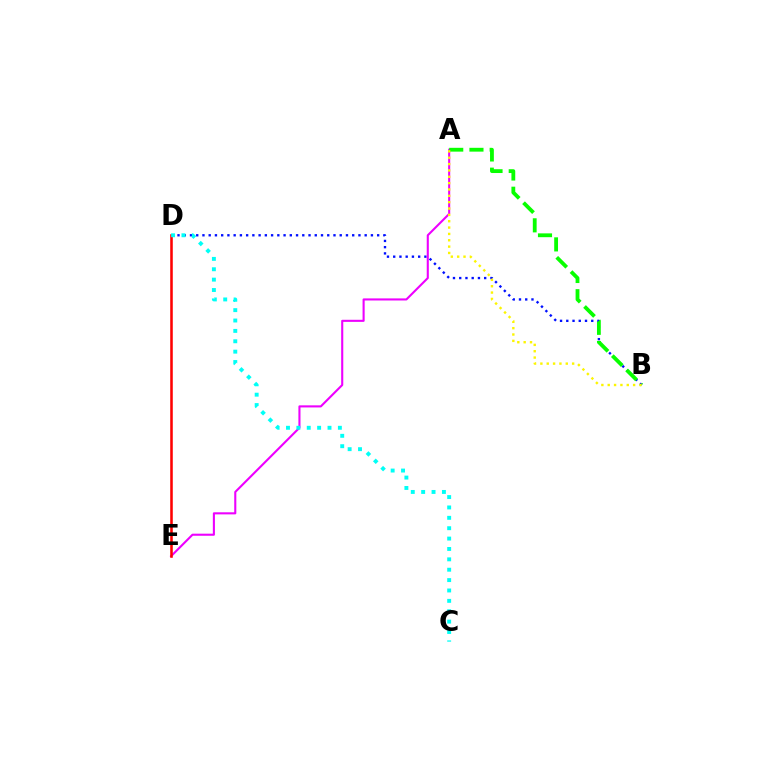{('B', 'D'): [{'color': '#0010ff', 'line_style': 'dotted', 'thickness': 1.7}], ('A', 'E'): [{'color': '#ee00ff', 'line_style': 'solid', 'thickness': 1.51}], ('A', 'B'): [{'color': '#08ff00', 'line_style': 'dashed', 'thickness': 2.75}, {'color': '#fcf500', 'line_style': 'dotted', 'thickness': 1.73}], ('D', 'E'): [{'color': '#ff0000', 'line_style': 'solid', 'thickness': 1.84}], ('C', 'D'): [{'color': '#00fff6', 'line_style': 'dotted', 'thickness': 2.82}]}